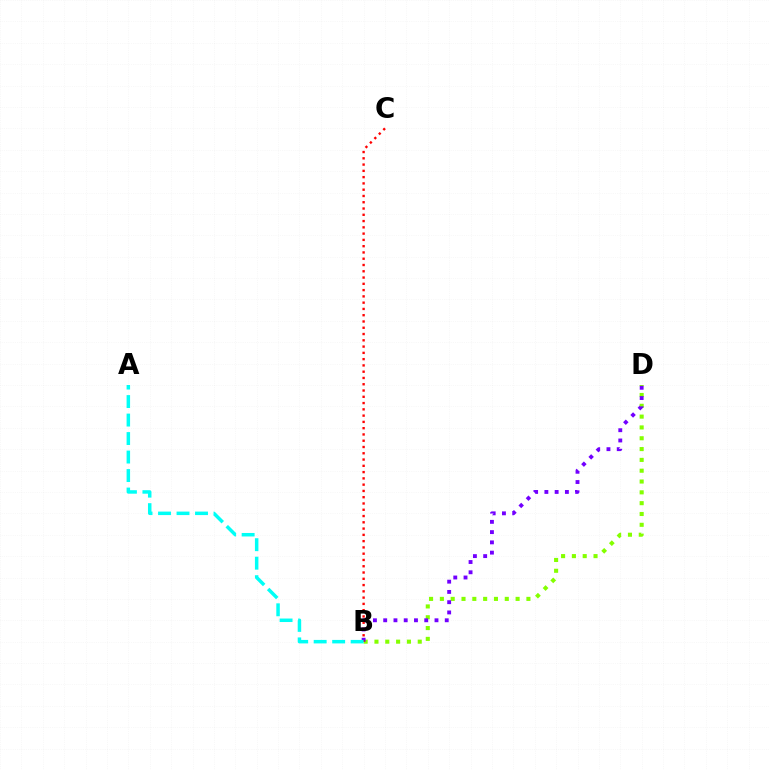{('B', 'D'): [{'color': '#84ff00', 'line_style': 'dotted', 'thickness': 2.94}, {'color': '#7200ff', 'line_style': 'dotted', 'thickness': 2.79}], ('B', 'C'): [{'color': '#ff0000', 'line_style': 'dotted', 'thickness': 1.71}], ('A', 'B'): [{'color': '#00fff6', 'line_style': 'dashed', 'thickness': 2.51}]}